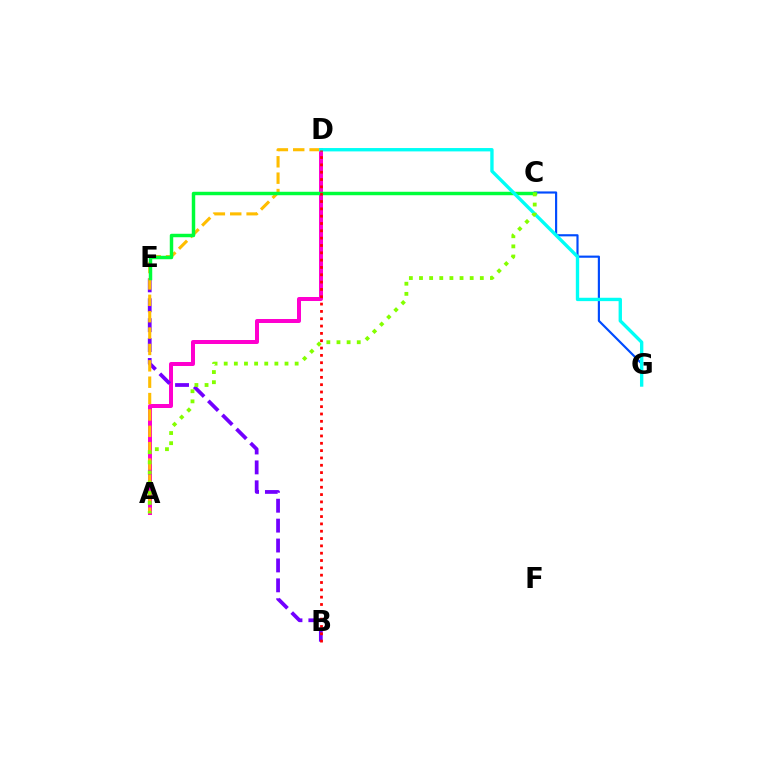{('A', 'D'): [{'color': '#ff00cf', 'line_style': 'solid', 'thickness': 2.88}, {'color': '#ffbd00', 'line_style': 'dashed', 'thickness': 2.22}], ('C', 'G'): [{'color': '#004bff', 'line_style': 'solid', 'thickness': 1.55}], ('B', 'E'): [{'color': '#7200ff', 'line_style': 'dashed', 'thickness': 2.7}], ('C', 'E'): [{'color': '#00ff39', 'line_style': 'solid', 'thickness': 2.49}], ('D', 'G'): [{'color': '#00fff6', 'line_style': 'solid', 'thickness': 2.42}], ('B', 'D'): [{'color': '#ff0000', 'line_style': 'dotted', 'thickness': 1.99}], ('A', 'C'): [{'color': '#84ff00', 'line_style': 'dotted', 'thickness': 2.75}]}